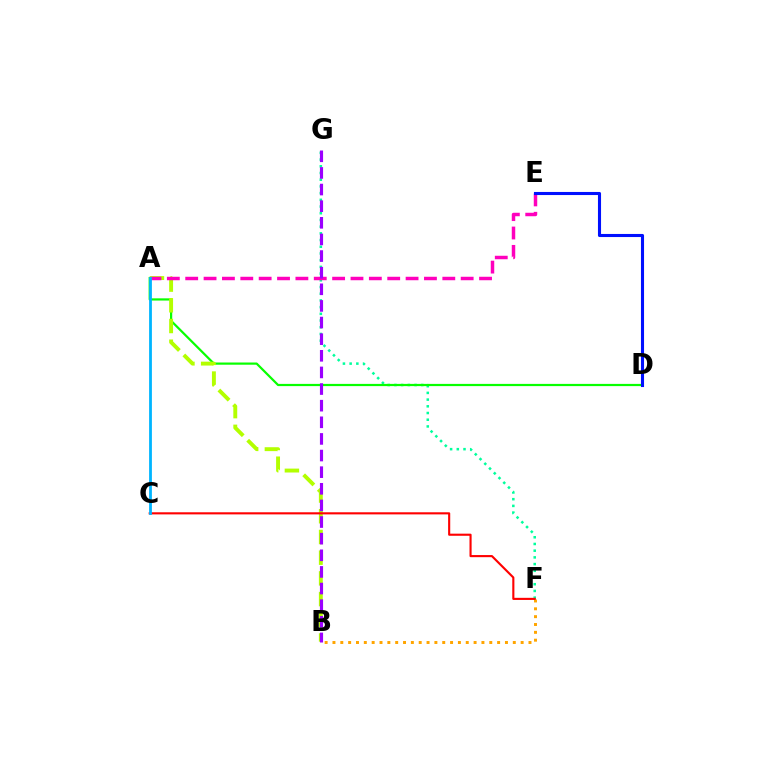{('F', 'G'): [{'color': '#00ff9d', 'line_style': 'dotted', 'thickness': 1.82}], ('A', 'D'): [{'color': '#08ff00', 'line_style': 'solid', 'thickness': 1.59}], ('B', 'F'): [{'color': '#ffa500', 'line_style': 'dotted', 'thickness': 2.13}], ('A', 'B'): [{'color': '#b3ff00', 'line_style': 'dashed', 'thickness': 2.81}], ('C', 'F'): [{'color': '#ff0000', 'line_style': 'solid', 'thickness': 1.53}], ('A', 'E'): [{'color': '#ff00bd', 'line_style': 'dashed', 'thickness': 2.49}], ('A', 'C'): [{'color': '#00b5ff', 'line_style': 'solid', 'thickness': 2.01}], ('B', 'G'): [{'color': '#9b00ff', 'line_style': 'dashed', 'thickness': 2.26}], ('D', 'E'): [{'color': '#0010ff', 'line_style': 'solid', 'thickness': 2.22}]}